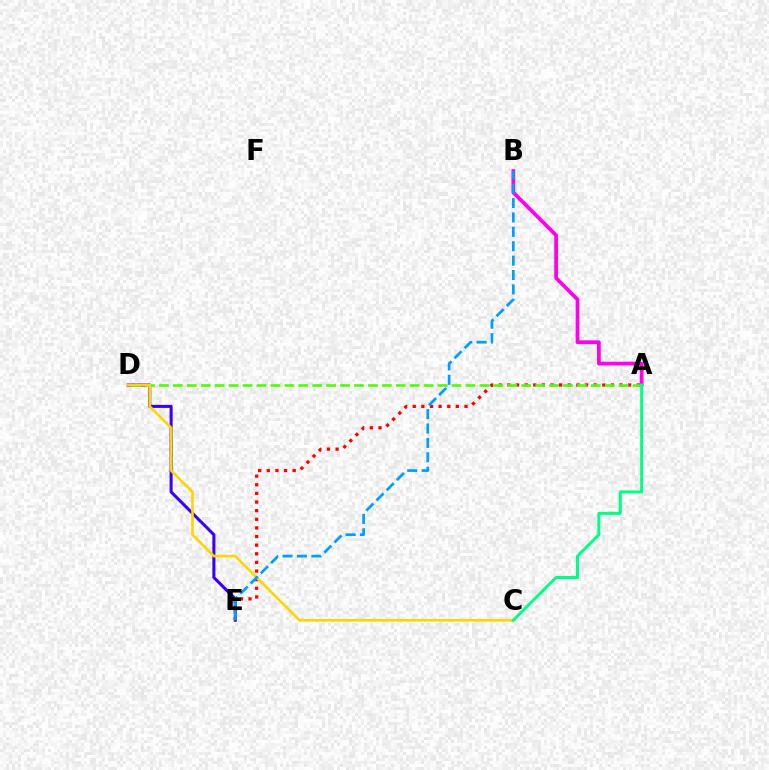{('A', 'B'): [{'color': '#ff00ed', 'line_style': 'solid', 'thickness': 2.7}], ('D', 'E'): [{'color': '#3700ff', 'line_style': 'solid', 'thickness': 2.19}], ('A', 'E'): [{'color': '#ff0000', 'line_style': 'dotted', 'thickness': 2.34}], ('A', 'D'): [{'color': '#4fff00', 'line_style': 'dashed', 'thickness': 1.89}], ('C', 'D'): [{'color': '#ffd500', 'line_style': 'solid', 'thickness': 1.89}], ('B', 'E'): [{'color': '#009eff', 'line_style': 'dashed', 'thickness': 1.95}], ('A', 'C'): [{'color': '#00ff86', 'line_style': 'solid', 'thickness': 2.16}]}